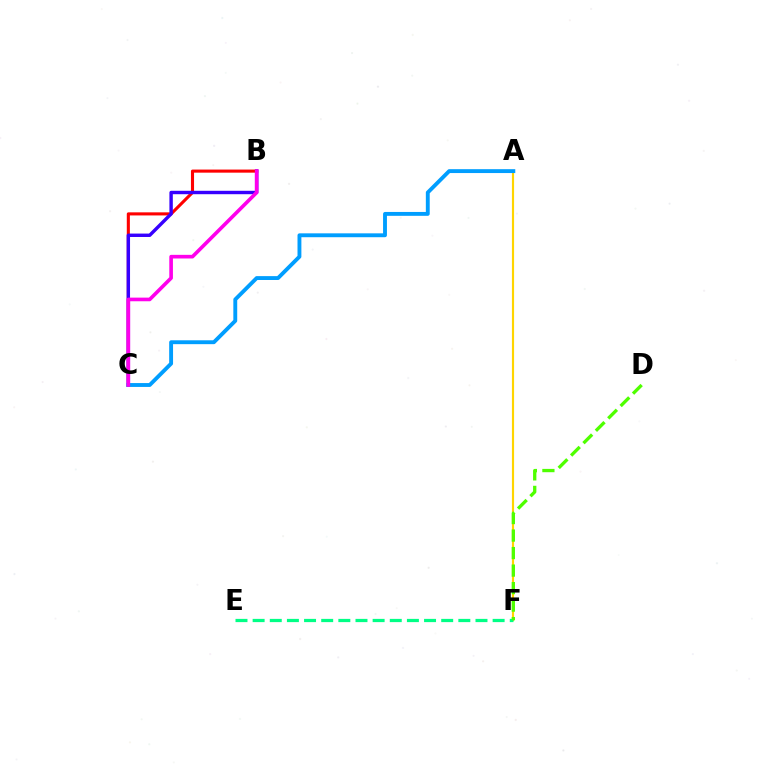{('A', 'F'): [{'color': '#ffd500', 'line_style': 'solid', 'thickness': 1.55}], ('B', 'C'): [{'color': '#ff0000', 'line_style': 'solid', 'thickness': 2.23}, {'color': '#3700ff', 'line_style': 'solid', 'thickness': 2.46}, {'color': '#ff00ed', 'line_style': 'solid', 'thickness': 2.62}], ('E', 'F'): [{'color': '#00ff86', 'line_style': 'dashed', 'thickness': 2.33}], ('D', 'F'): [{'color': '#4fff00', 'line_style': 'dashed', 'thickness': 2.38}], ('A', 'C'): [{'color': '#009eff', 'line_style': 'solid', 'thickness': 2.79}]}